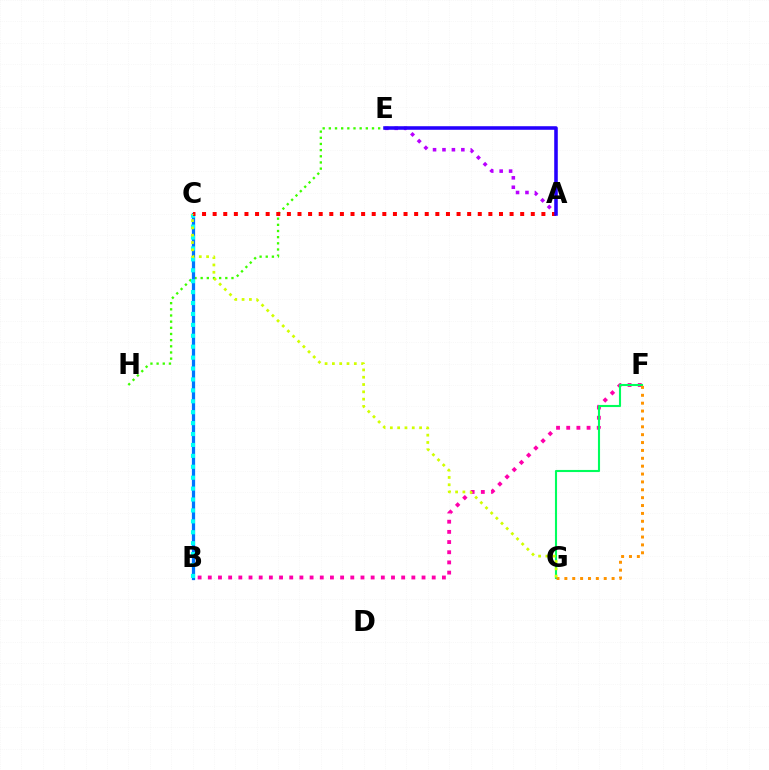{('B', 'F'): [{'color': '#ff00ac', 'line_style': 'dotted', 'thickness': 2.77}], ('F', 'G'): [{'color': '#00ff5c', 'line_style': 'solid', 'thickness': 1.52}, {'color': '#ff9400', 'line_style': 'dotted', 'thickness': 2.14}], ('E', 'H'): [{'color': '#3dff00', 'line_style': 'dotted', 'thickness': 1.67}], ('B', 'C'): [{'color': '#0074ff', 'line_style': 'solid', 'thickness': 2.34}, {'color': '#00fff6', 'line_style': 'dotted', 'thickness': 2.97}], ('A', 'E'): [{'color': '#b900ff', 'line_style': 'dotted', 'thickness': 2.56}, {'color': '#2500ff', 'line_style': 'solid', 'thickness': 2.56}], ('A', 'C'): [{'color': '#ff0000', 'line_style': 'dotted', 'thickness': 2.88}], ('C', 'G'): [{'color': '#d1ff00', 'line_style': 'dotted', 'thickness': 1.98}]}